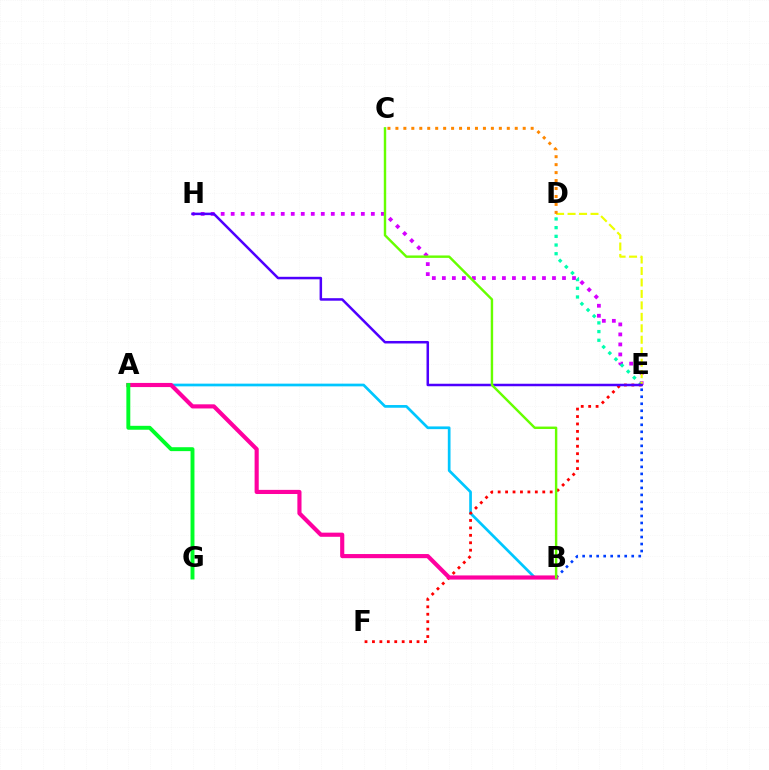{('E', 'H'): [{'color': '#d600ff', 'line_style': 'dotted', 'thickness': 2.72}, {'color': '#4f00ff', 'line_style': 'solid', 'thickness': 1.81}], ('A', 'B'): [{'color': '#00c7ff', 'line_style': 'solid', 'thickness': 1.95}, {'color': '#ff00a0', 'line_style': 'solid', 'thickness': 2.98}], ('D', 'E'): [{'color': '#00ffaf', 'line_style': 'dotted', 'thickness': 2.36}, {'color': '#eeff00', 'line_style': 'dashed', 'thickness': 1.56}], ('E', 'F'): [{'color': '#ff0000', 'line_style': 'dotted', 'thickness': 2.02}], ('B', 'E'): [{'color': '#003fff', 'line_style': 'dotted', 'thickness': 1.91}], ('C', 'D'): [{'color': '#ff8800', 'line_style': 'dotted', 'thickness': 2.16}], ('A', 'G'): [{'color': '#00ff27', 'line_style': 'solid', 'thickness': 2.82}], ('B', 'C'): [{'color': '#66ff00', 'line_style': 'solid', 'thickness': 1.75}]}